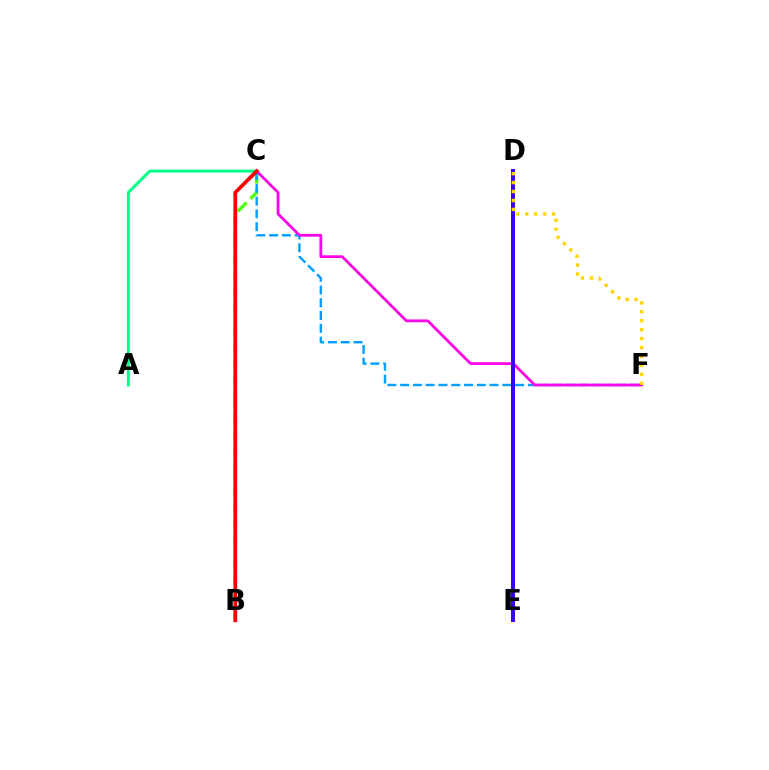{('B', 'C'): [{'color': '#4fff00', 'line_style': 'dashed', 'thickness': 2.42}, {'color': '#ff0000', 'line_style': 'solid', 'thickness': 2.7}], ('C', 'F'): [{'color': '#009eff', 'line_style': 'dashed', 'thickness': 1.74}, {'color': '#ff00ed', 'line_style': 'solid', 'thickness': 1.99}], ('A', 'C'): [{'color': '#00ff86', 'line_style': 'solid', 'thickness': 2.09}], ('D', 'E'): [{'color': '#3700ff', 'line_style': 'solid', 'thickness': 2.88}], ('D', 'F'): [{'color': '#ffd500', 'line_style': 'dotted', 'thickness': 2.43}]}